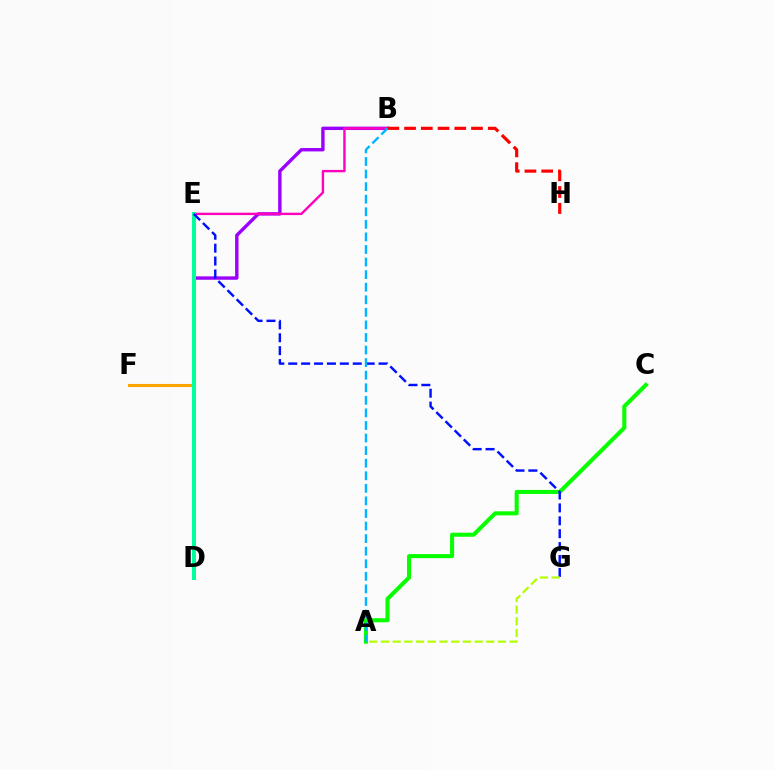{('B', 'D'): [{'color': '#9b00ff', 'line_style': 'solid', 'thickness': 2.44}], ('E', 'F'): [{'color': '#ffa500', 'line_style': 'solid', 'thickness': 2.21}], ('A', 'C'): [{'color': '#08ff00', 'line_style': 'solid', 'thickness': 2.92}], ('B', 'E'): [{'color': '#ff00bd', 'line_style': 'solid', 'thickness': 1.72}], ('D', 'E'): [{'color': '#00ff9d', 'line_style': 'solid', 'thickness': 2.88}], ('E', 'G'): [{'color': '#0010ff', 'line_style': 'dashed', 'thickness': 1.75}], ('B', 'H'): [{'color': '#ff0000', 'line_style': 'dashed', 'thickness': 2.27}], ('A', 'G'): [{'color': '#b3ff00', 'line_style': 'dashed', 'thickness': 1.59}], ('A', 'B'): [{'color': '#00b5ff', 'line_style': 'dashed', 'thickness': 1.71}]}